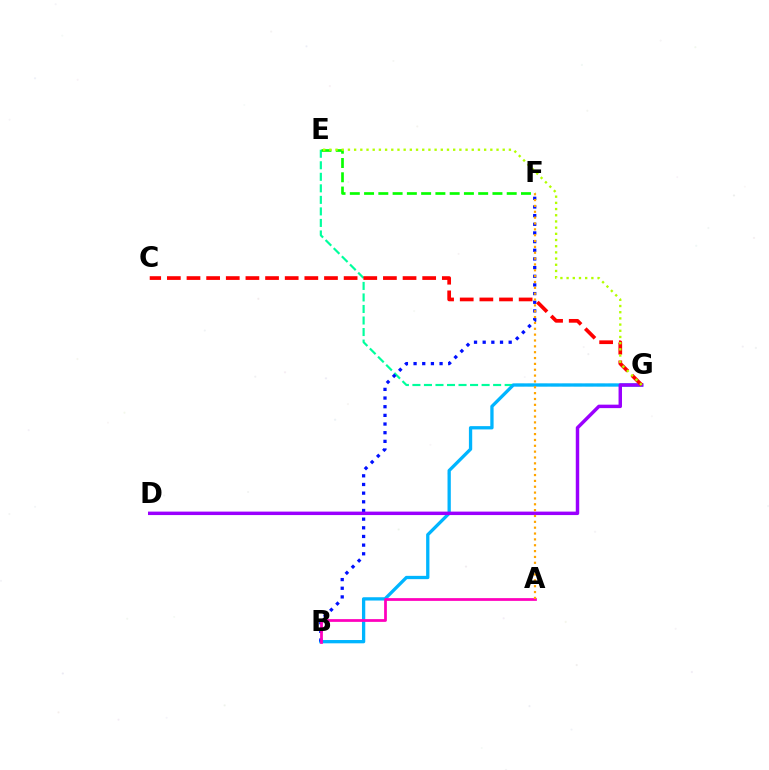{('E', 'G'): [{'color': '#00ff9d', 'line_style': 'dashed', 'thickness': 1.57}, {'color': '#b3ff00', 'line_style': 'dotted', 'thickness': 1.68}], ('B', 'G'): [{'color': '#00b5ff', 'line_style': 'solid', 'thickness': 2.37}], ('B', 'F'): [{'color': '#0010ff', 'line_style': 'dotted', 'thickness': 2.35}], ('D', 'G'): [{'color': '#9b00ff', 'line_style': 'solid', 'thickness': 2.49}], ('E', 'F'): [{'color': '#08ff00', 'line_style': 'dashed', 'thickness': 1.94}], ('C', 'G'): [{'color': '#ff0000', 'line_style': 'dashed', 'thickness': 2.67}], ('A', 'B'): [{'color': '#ff00bd', 'line_style': 'solid', 'thickness': 1.98}], ('A', 'F'): [{'color': '#ffa500', 'line_style': 'dotted', 'thickness': 1.59}]}